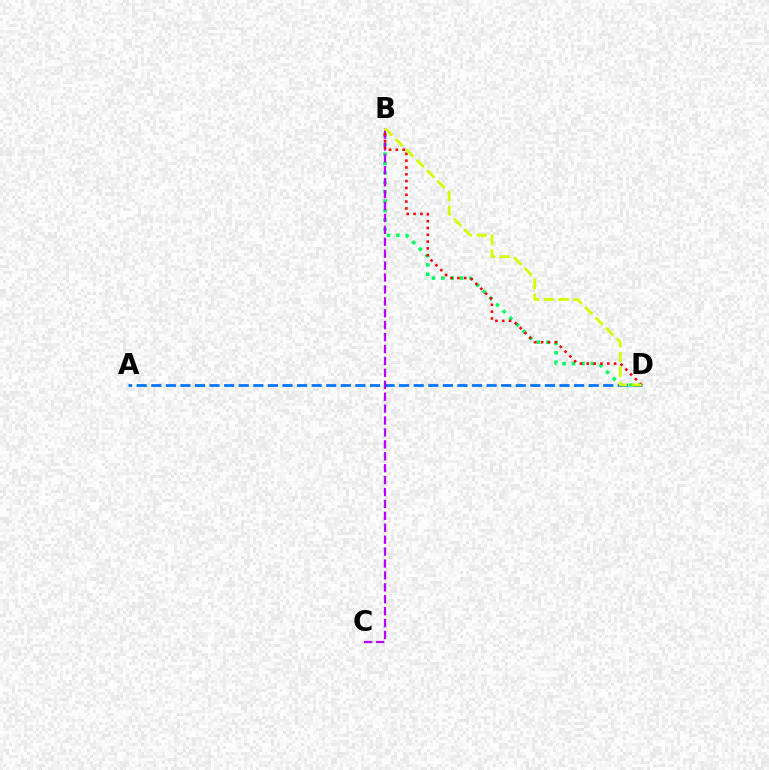{('B', 'D'): [{'color': '#00ff5c', 'line_style': 'dotted', 'thickness': 2.55}, {'color': '#ff0000', 'line_style': 'dotted', 'thickness': 1.85}, {'color': '#d1ff00', 'line_style': 'dashed', 'thickness': 2.02}], ('A', 'D'): [{'color': '#0074ff', 'line_style': 'dashed', 'thickness': 1.98}], ('B', 'C'): [{'color': '#b900ff', 'line_style': 'dashed', 'thickness': 1.62}]}